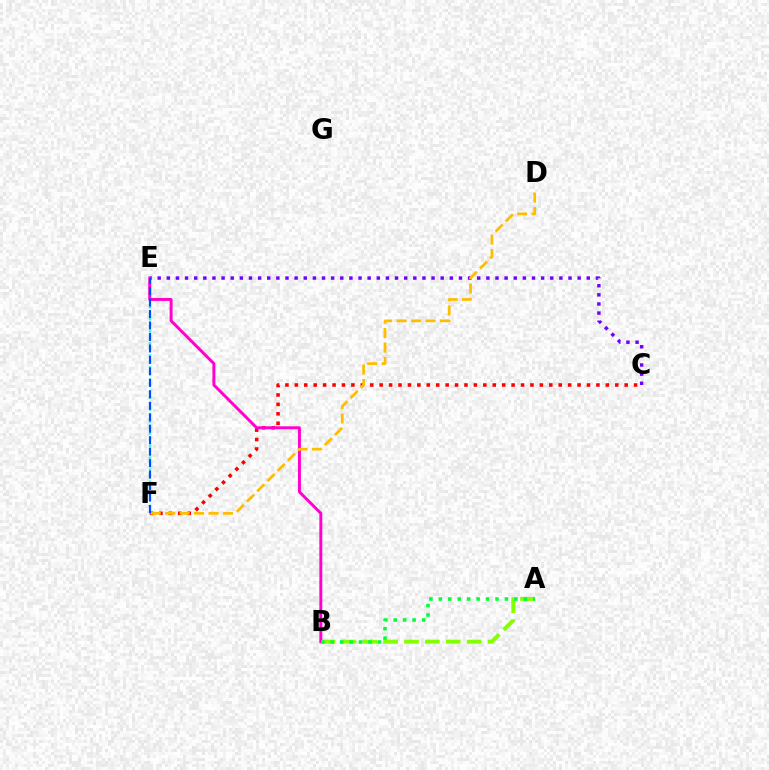{('A', 'B'): [{'color': '#84ff00', 'line_style': 'dashed', 'thickness': 2.84}, {'color': '#00ff39', 'line_style': 'dotted', 'thickness': 2.57}], ('C', 'E'): [{'color': '#7200ff', 'line_style': 'dotted', 'thickness': 2.48}], ('E', 'F'): [{'color': '#00fff6', 'line_style': 'dotted', 'thickness': 1.63}, {'color': '#004bff', 'line_style': 'dashed', 'thickness': 1.56}], ('C', 'F'): [{'color': '#ff0000', 'line_style': 'dotted', 'thickness': 2.56}], ('B', 'E'): [{'color': '#ff00cf', 'line_style': 'solid', 'thickness': 2.12}], ('D', 'F'): [{'color': '#ffbd00', 'line_style': 'dashed', 'thickness': 1.96}]}